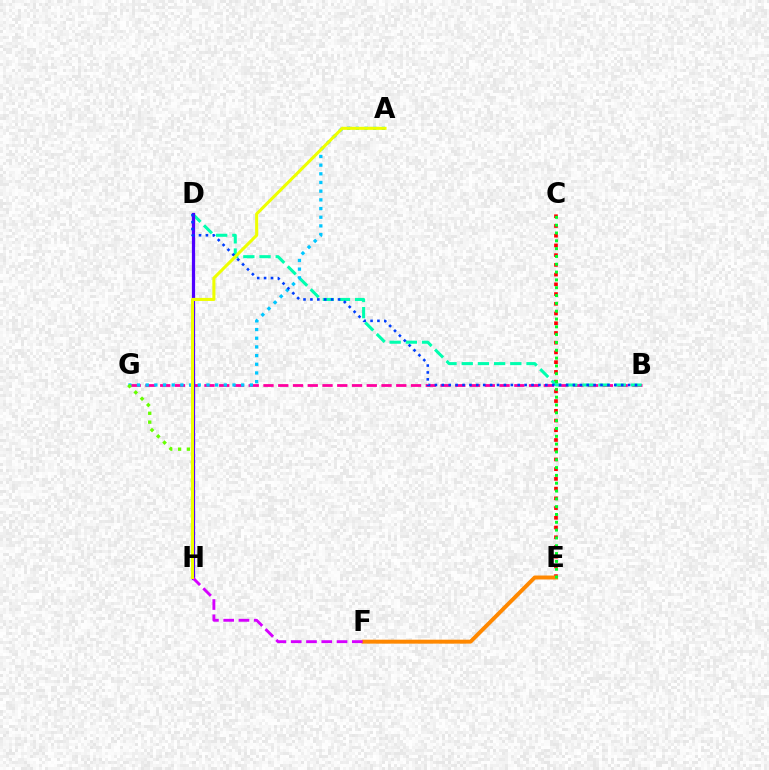{('C', 'E'): [{'color': '#ff0000', 'line_style': 'dotted', 'thickness': 2.64}, {'color': '#00ff27', 'line_style': 'dotted', 'thickness': 2.12}], ('B', 'G'): [{'color': '#ff00a0', 'line_style': 'dashed', 'thickness': 2.0}], ('B', 'D'): [{'color': '#00ffaf', 'line_style': 'dashed', 'thickness': 2.2}, {'color': '#003fff', 'line_style': 'dotted', 'thickness': 1.87}], ('A', 'G'): [{'color': '#00c7ff', 'line_style': 'dotted', 'thickness': 2.36}], ('G', 'H'): [{'color': '#66ff00', 'line_style': 'dotted', 'thickness': 2.41}], ('E', 'F'): [{'color': '#ff8800', 'line_style': 'solid', 'thickness': 2.85}], ('D', 'H'): [{'color': '#4f00ff', 'line_style': 'solid', 'thickness': 2.32}], ('F', 'H'): [{'color': '#d600ff', 'line_style': 'dashed', 'thickness': 2.08}], ('A', 'H'): [{'color': '#eeff00', 'line_style': 'solid', 'thickness': 2.2}]}